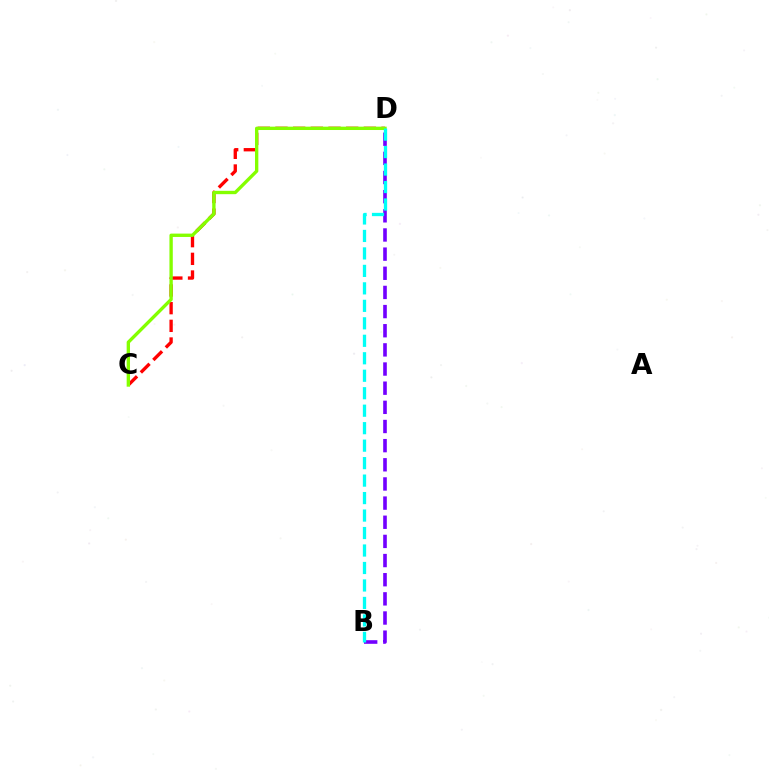{('C', 'D'): [{'color': '#ff0000', 'line_style': 'dashed', 'thickness': 2.4}, {'color': '#84ff00', 'line_style': 'solid', 'thickness': 2.41}], ('B', 'D'): [{'color': '#7200ff', 'line_style': 'dashed', 'thickness': 2.6}, {'color': '#00fff6', 'line_style': 'dashed', 'thickness': 2.37}]}